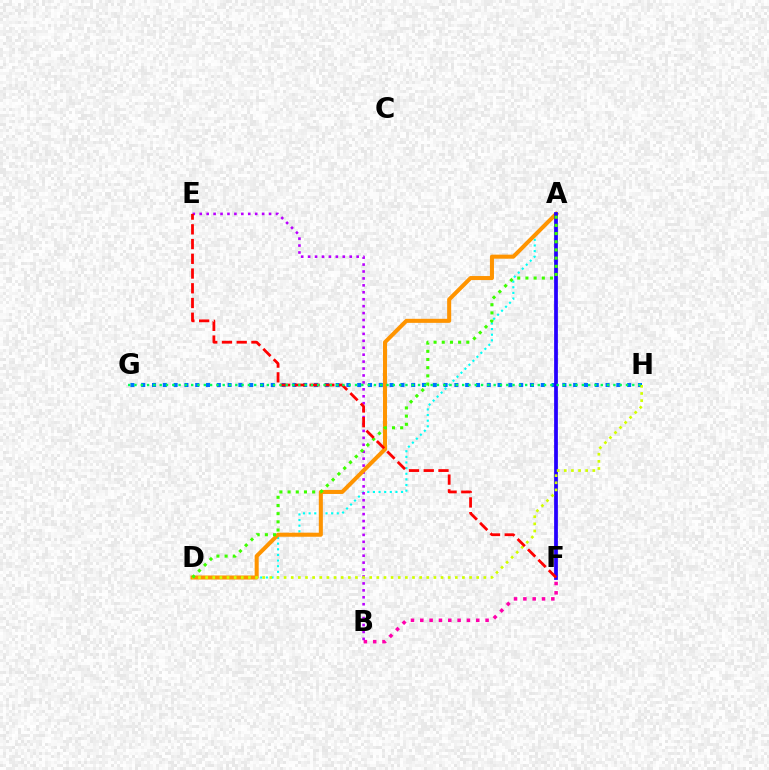{('A', 'D'): [{'color': '#00fff6', 'line_style': 'dotted', 'thickness': 1.53}, {'color': '#ff9400', 'line_style': 'solid', 'thickness': 2.91}, {'color': '#3dff00', 'line_style': 'dotted', 'thickness': 2.22}], ('B', 'E'): [{'color': '#b900ff', 'line_style': 'dotted', 'thickness': 1.88}], ('B', 'F'): [{'color': '#ff00ac', 'line_style': 'dotted', 'thickness': 2.53}], ('G', 'H'): [{'color': '#0074ff', 'line_style': 'dotted', 'thickness': 2.93}, {'color': '#00ff5c', 'line_style': 'dotted', 'thickness': 1.71}], ('A', 'F'): [{'color': '#2500ff', 'line_style': 'solid', 'thickness': 2.71}], ('D', 'H'): [{'color': '#d1ff00', 'line_style': 'dotted', 'thickness': 1.94}], ('E', 'F'): [{'color': '#ff0000', 'line_style': 'dashed', 'thickness': 2.0}]}